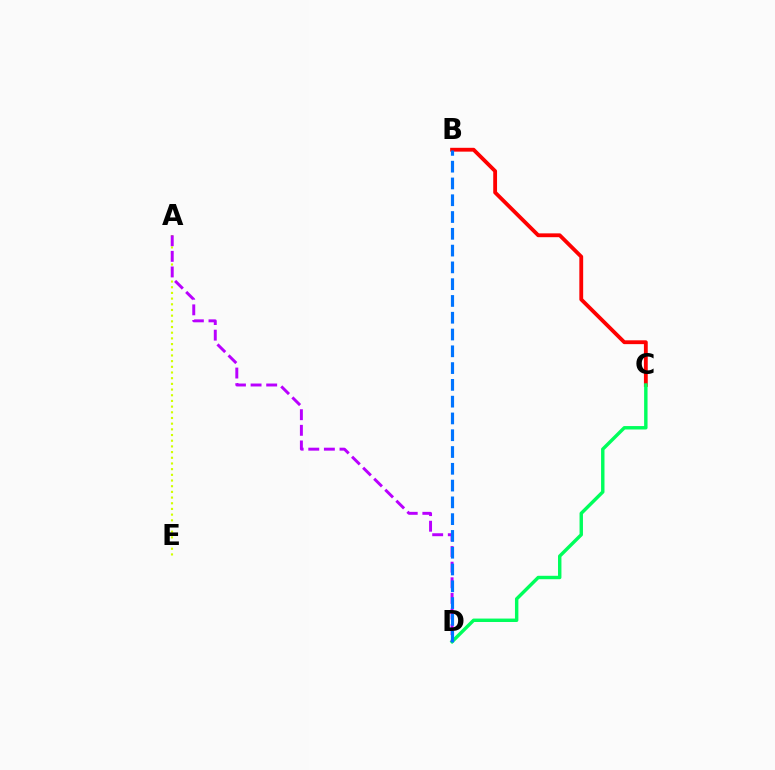{('B', 'C'): [{'color': '#ff0000', 'line_style': 'solid', 'thickness': 2.75}], ('A', 'E'): [{'color': '#d1ff00', 'line_style': 'dotted', 'thickness': 1.54}], ('C', 'D'): [{'color': '#00ff5c', 'line_style': 'solid', 'thickness': 2.46}], ('A', 'D'): [{'color': '#b900ff', 'line_style': 'dashed', 'thickness': 2.12}], ('B', 'D'): [{'color': '#0074ff', 'line_style': 'dashed', 'thickness': 2.28}]}